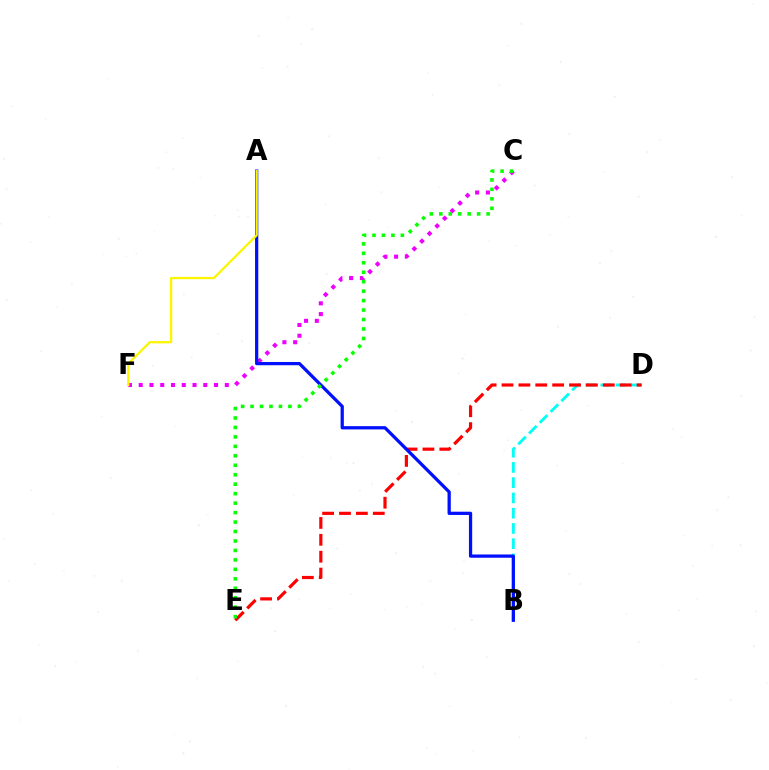{('C', 'F'): [{'color': '#ee00ff', 'line_style': 'dotted', 'thickness': 2.92}], ('B', 'D'): [{'color': '#00fff6', 'line_style': 'dashed', 'thickness': 2.07}], ('D', 'E'): [{'color': '#ff0000', 'line_style': 'dashed', 'thickness': 2.29}], ('A', 'B'): [{'color': '#0010ff', 'line_style': 'solid', 'thickness': 2.34}], ('C', 'E'): [{'color': '#08ff00', 'line_style': 'dotted', 'thickness': 2.57}], ('A', 'F'): [{'color': '#fcf500', 'line_style': 'solid', 'thickness': 1.63}]}